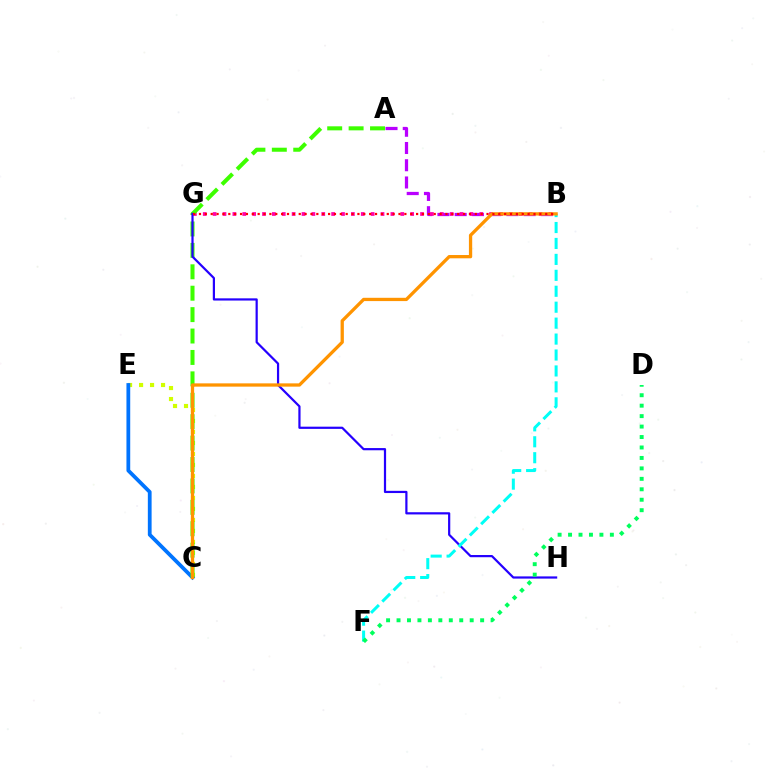{('A', 'B'): [{'color': '#b900ff', 'line_style': 'dashed', 'thickness': 2.34}], ('B', 'G'): [{'color': '#ff00ac', 'line_style': 'dotted', 'thickness': 2.68}, {'color': '#ff0000', 'line_style': 'dotted', 'thickness': 1.59}], ('C', 'E'): [{'color': '#d1ff00', 'line_style': 'dotted', 'thickness': 2.99}, {'color': '#0074ff', 'line_style': 'solid', 'thickness': 2.71}], ('A', 'C'): [{'color': '#3dff00', 'line_style': 'dashed', 'thickness': 2.91}], ('G', 'H'): [{'color': '#2500ff', 'line_style': 'solid', 'thickness': 1.59}], ('B', 'F'): [{'color': '#00fff6', 'line_style': 'dashed', 'thickness': 2.16}], ('B', 'C'): [{'color': '#ff9400', 'line_style': 'solid', 'thickness': 2.36}], ('D', 'F'): [{'color': '#00ff5c', 'line_style': 'dotted', 'thickness': 2.84}]}